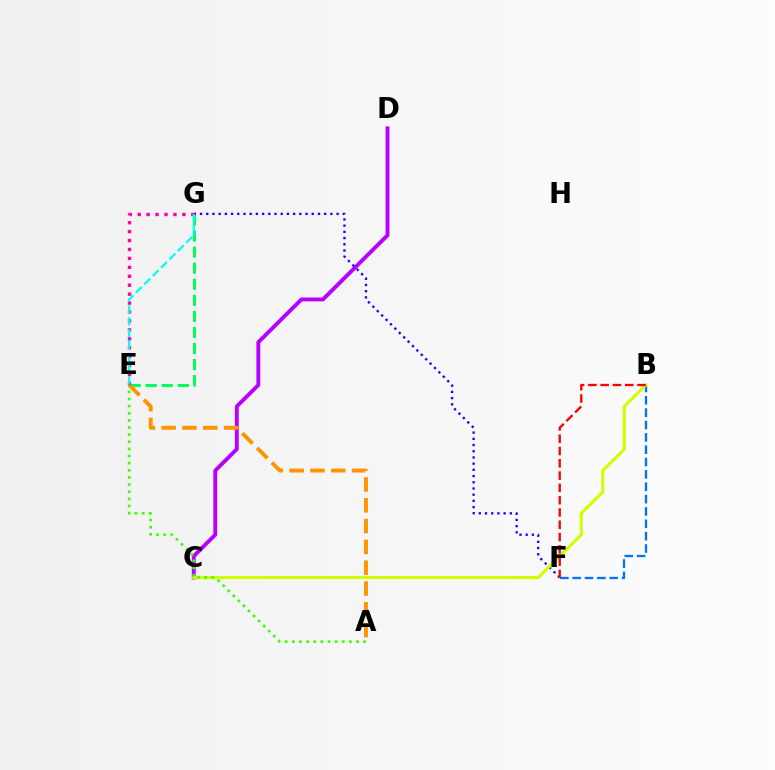{('E', 'G'): [{'color': '#00ff5c', 'line_style': 'dashed', 'thickness': 2.18}, {'color': '#ff00ac', 'line_style': 'dotted', 'thickness': 2.43}, {'color': '#00fff6', 'line_style': 'dashed', 'thickness': 1.61}], ('B', 'F'): [{'color': '#0074ff', 'line_style': 'dashed', 'thickness': 1.68}, {'color': '#ff0000', 'line_style': 'dashed', 'thickness': 1.67}], ('C', 'D'): [{'color': '#b900ff', 'line_style': 'solid', 'thickness': 2.8}], ('F', 'G'): [{'color': '#2500ff', 'line_style': 'dotted', 'thickness': 1.69}], ('A', 'E'): [{'color': '#ff9400', 'line_style': 'dashed', 'thickness': 2.83}, {'color': '#3dff00', 'line_style': 'dotted', 'thickness': 1.94}], ('B', 'C'): [{'color': '#d1ff00', 'line_style': 'solid', 'thickness': 2.22}]}